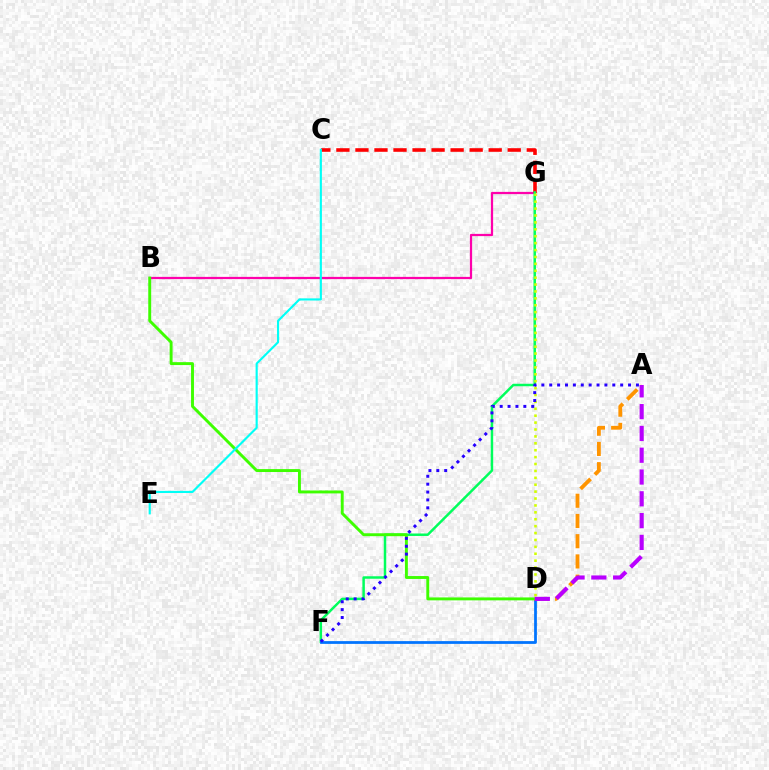{('B', 'G'): [{'color': '#ff00ac', 'line_style': 'solid', 'thickness': 1.61}], ('C', 'G'): [{'color': '#ff0000', 'line_style': 'dashed', 'thickness': 2.59}], ('F', 'G'): [{'color': '#00ff5c', 'line_style': 'solid', 'thickness': 1.78}], ('D', 'F'): [{'color': '#0074ff', 'line_style': 'solid', 'thickness': 1.99}], ('B', 'D'): [{'color': '#3dff00', 'line_style': 'solid', 'thickness': 2.1}], ('D', 'G'): [{'color': '#d1ff00', 'line_style': 'dotted', 'thickness': 1.88}], ('A', 'D'): [{'color': '#ff9400', 'line_style': 'dashed', 'thickness': 2.75}, {'color': '#b900ff', 'line_style': 'dashed', 'thickness': 2.96}], ('A', 'F'): [{'color': '#2500ff', 'line_style': 'dotted', 'thickness': 2.14}], ('C', 'E'): [{'color': '#00fff6', 'line_style': 'solid', 'thickness': 1.54}]}